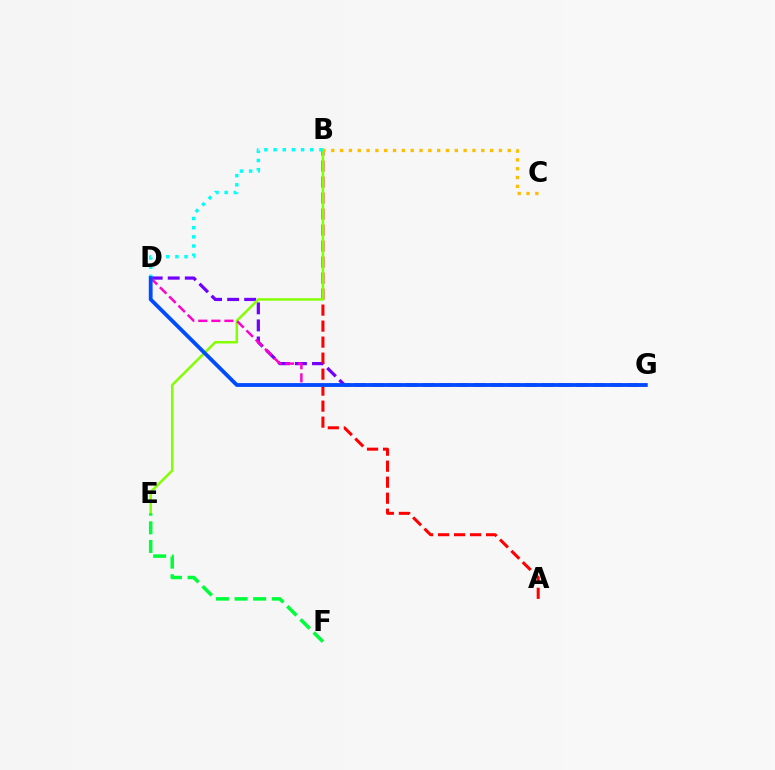{('D', 'G'): [{'color': '#7200ff', 'line_style': 'dashed', 'thickness': 2.32}, {'color': '#ff00cf', 'line_style': 'dashed', 'thickness': 1.77}, {'color': '#004bff', 'line_style': 'solid', 'thickness': 2.75}], ('A', 'B'): [{'color': '#ff0000', 'line_style': 'dashed', 'thickness': 2.17}], ('B', 'E'): [{'color': '#84ff00', 'line_style': 'solid', 'thickness': 1.8}], ('B', 'C'): [{'color': '#ffbd00', 'line_style': 'dotted', 'thickness': 2.4}], ('B', 'D'): [{'color': '#00fff6', 'line_style': 'dotted', 'thickness': 2.49}], ('E', 'F'): [{'color': '#00ff39', 'line_style': 'dashed', 'thickness': 2.53}]}